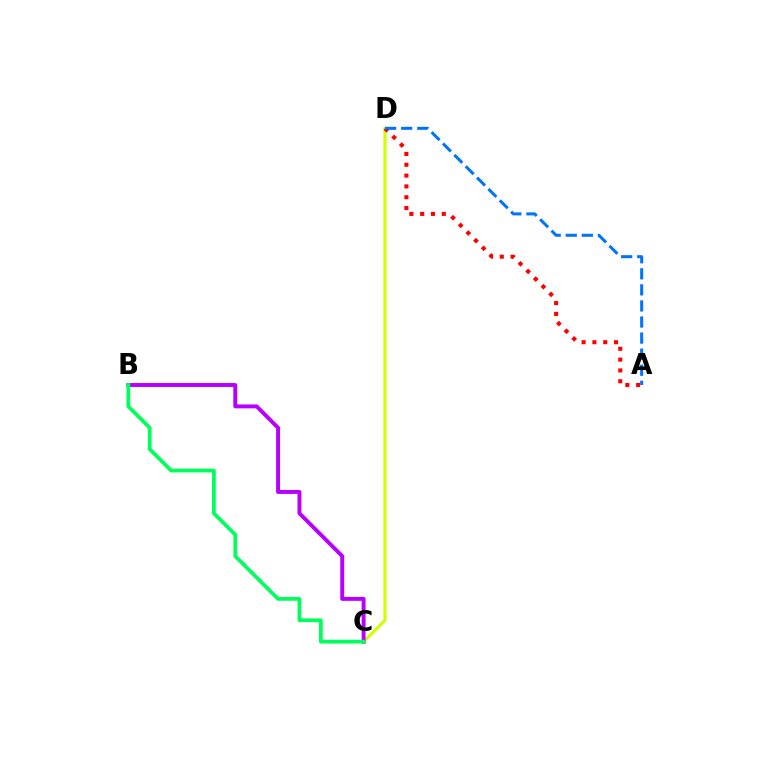{('C', 'D'): [{'color': '#d1ff00', 'line_style': 'solid', 'thickness': 2.26}], ('A', 'D'): [{'color': '#ff0000', 'line_style': 'dotted', 'thickness': 2.94}, {'color': '#0074ff', 'line_style': 'dashed', 'thickness': 2.18}], ('B', 'C'): [{'color': '#b900ff', 'line_style': 'solid', 'thickness': 2.83}, {'color': '#00ff5c', 'line_style': 'solid', 'thickness': 2.7}]}